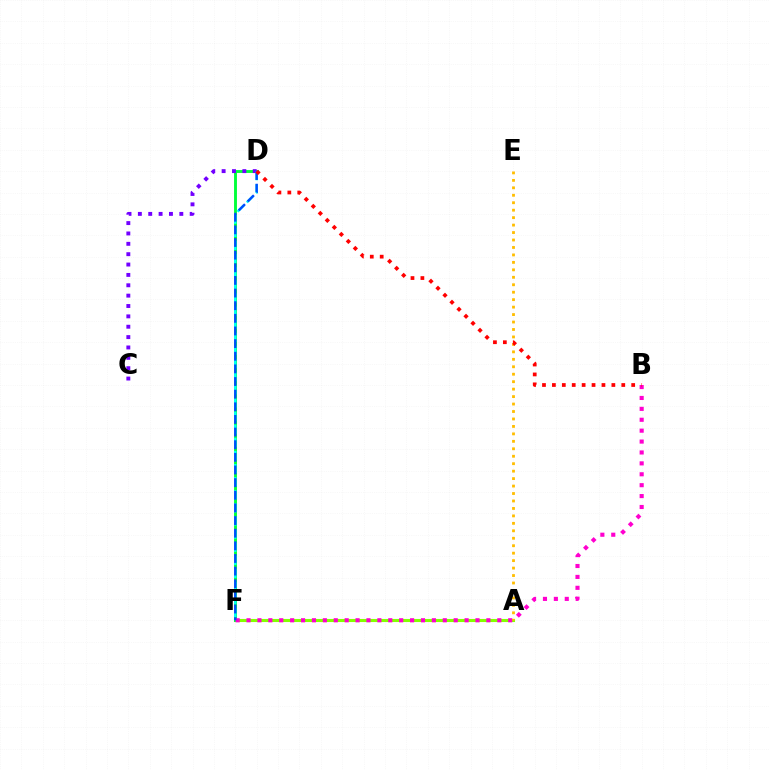{('A', 'F'): [{'color': '#84ff00', 'line_style': 'solid', 'thickness': 2.22}], ('D', 'F'): [{'color': '#00ff39', 'line_style': 'solid', 'thickness': 2.08}, {'color': '#00fff6', 'line_style': 'dashed', 'thickness': 1.78}, {'color': '#004bff', 'line_style': 'dashed', 'thickness': 1.72}], ('B', 'F'): [{'color': '#ff00cf', 'line_style': 'dotted', 'thickness': 2.96}], ('A', 'E'): [{'color': '#ffbd00', 'line_style': 'dotted', 'thickness': 2.03}], ('C', 'D'): [{'color': '#7200ff', 'line_style': 'dotted', 'thickness': 2.82}], ('B', 'D'): [{'color': '#ff0000', 'line_style': 'dotted', 'thickness': 2.69}]}